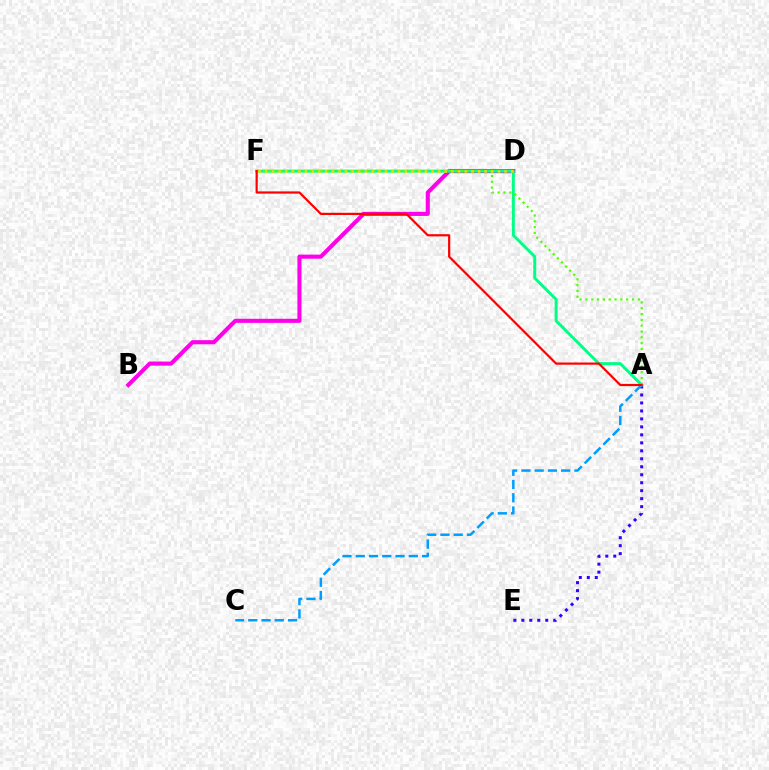{('B', 'D'): [{'color': '#ff00ed', 'line_style': 'solid', 'thickness': 2.95}], ('A', 'E'): [{'color': '#3700ff', 'line_style': 'dotted', 'thickness': 2.17}], ('A', 'C'): [{'color': '#009eff', 'line_style': 'dashed', 'thickness': 1.8}], ('A', 'F'): [{'color': '#00ff86', 'line_style': 'solid', 'thickness': 2.14}, {'color': '#4fff00', 'line_style': 'dotted', 'thickness': 1.58}, {'color': '#ff0000', 'line_style': 'solid', 'thickness': 1.59}], ('D', 'F'): [{'color': '#ffd500', 'line_style': 'dotted', 'thickness': 1.81}]}